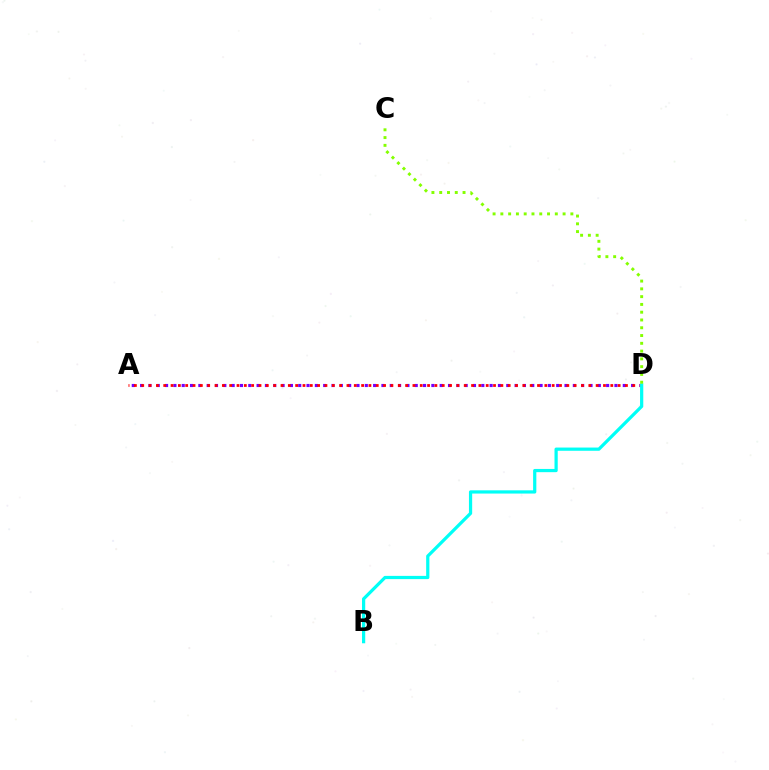{('A', 'D'): [{'color': '#7200ff', 'line_style': 'dotted', 'thickness': 2.26}, {'color': '#ff0000', 'line_style': 'dotted', 'thickness': 1.99}], ('B', 'D'): [{'color': '#00fff6', 'line_style': 'solid', 'thickness': 2.32}], ('C', 'D'): [{'color': '#84ff00', 'line_style': 'dotted', 'thickness': 2.11}]}